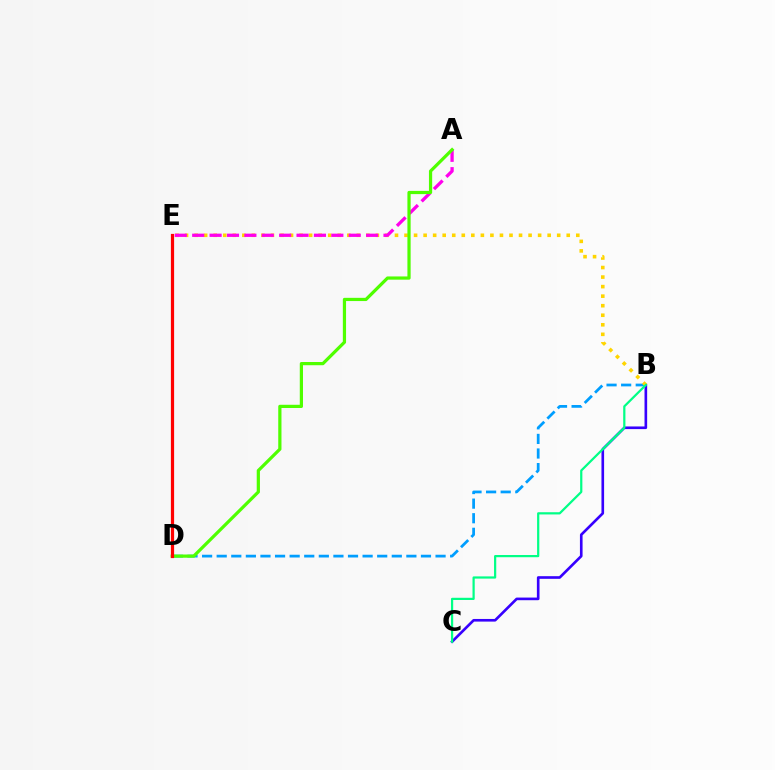{('B', 'C'): [{'color': '#3700ff', 'line_style': 'solid', 'thickness': 1.9}, {'color': '#00ff86', 'line_style': 'solid', 'thickness': 1.6}], ('B', 'D'): [{'color': '#009eff', 'line_style': 'dashed', 'thickness': 1.98}], ('B', 'E'): [{'color': '#ffd500', 'line_style': 'dotted', 'thickness': 2.59}], ('A', 'E'): [{'color': '#ff00ed', 'line_style': 'dashed', 'thickness': 2.36}], ('A', 'D'): [{'color': '#4fff00', 'line_style': 'solid', 'thickness': 2.32}], ('D', 'E'): [{'color': '#ff0000', 'line_style': 'solid', 'thickness': 2.31}]}